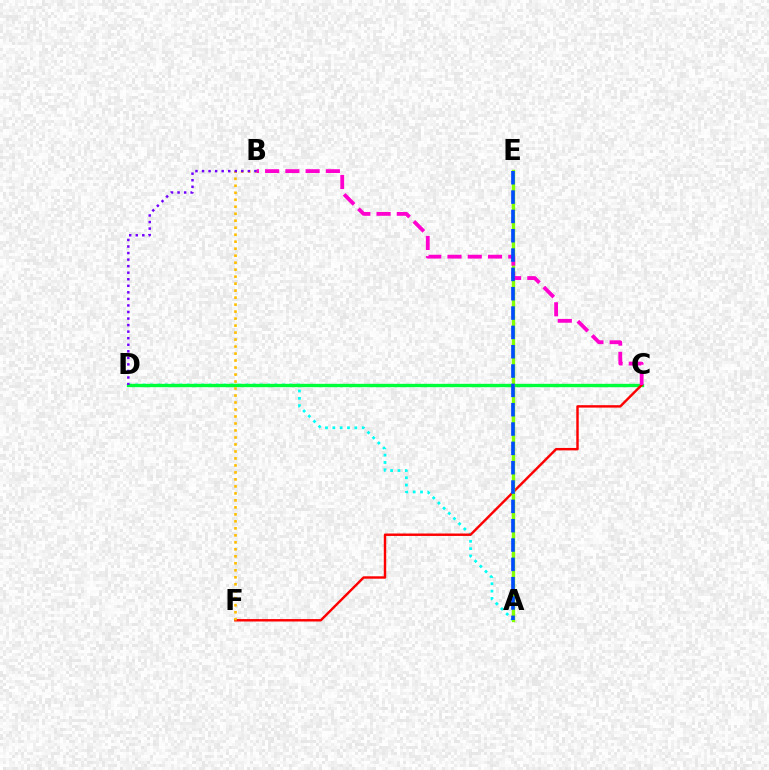{('A', 'D'): [{'color': '#00fff6', 'line_style': 'dotted', 'thickness': 1.99}], ('C', 'D'): [{'color': '#00ff39', 'line_style': 'solid', 'thickness': 2.42}], ('C', 'F'): [{'color': '#ff0000', 'line_style': 'solid', 'thickness': 1.75}], ('B', 'F'): [{'color': '#ffbd00', 'line_style': 'dotted', 'thickness': 1.9}], ('A', 'E'): [{'color': '#84ff00', 'line_style': 'solid', 'thickness': 2.42}, {'color': '#004bff', 'line_style': 'dashed', 'thickness': 2.63}], ('B', 'C'): [{'color': '#ff00cf', 'line_style': 'dashed', 'thickness': 2.75}], ('B', 'D'): [{'color': '#7200ff', 'line_style': 'dotted', 'thickness': 1.78}]}